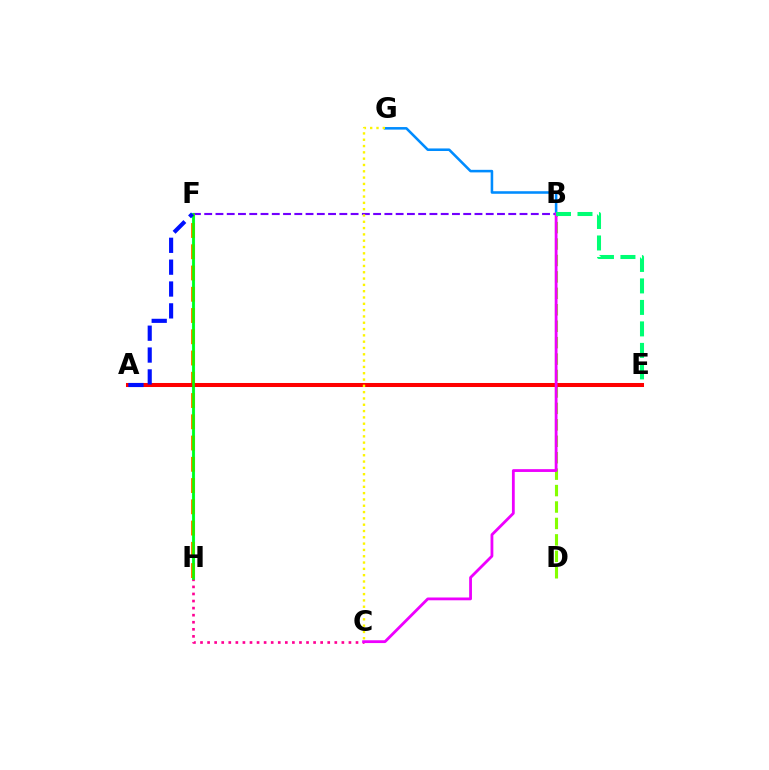{('B', 'G'): [{'color': '#008cff', 'line_style': 'solid', 'thickness': 1.84}], ('B', 'D'): [{'color': '#84ff00', 'line_style': 'dashed', 'thickness': 2.23}], ('F', 'H'): [{'color': '#00fff6', 'line_style': 'solid', 'thickness': 2.25}, {'color': '#ff7c00', 'line_style': 'dashed', 'thickness': 2.89}, {'color': '#08ff00', 'line_style': 'solid', 'thickness': 1.83}], ('B', 'F'): [{'color': '#7200ff', 'line_style': 'dashed', 'thickness': 1.53}], ('C', 'H'): [{'color': '#ff0094', 'line_style': 'dotted', 'thickness': 1.92}], ('A', 'E'): [{'color': '#ff0000', 'line_style': 'solid', 'thickness': 2.9}], ('B', 'C'): [{'color': '#ee00ff', 'line_style': 'solid', 'thickness': 2.02}], ('C', 'G'): [{'color': '#fcf500', 'line_style': 'dotted', 'thickness': 1.71}], ('A', 'F'): [{'color': '#0010ff', 'line_style': 'dashed', 'thickness': 2.97}], ('B', 'E'): [{'color': '#00ff74', 'line_style': 'dashed', 'thickness': 2.92}]}